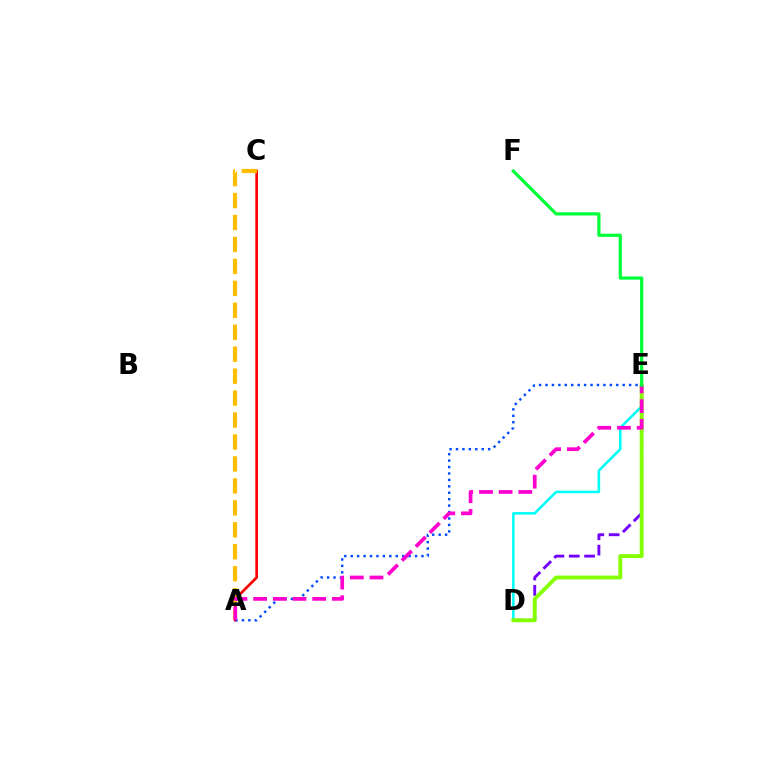{('A', 'C'): [{'color': '#ff0000', 'line_style': 'solid', 'thickness': 1.94}, {'color': '#ffbd00', 'line_style': 'dashed', 'thickness': 2.98}], ('A', 'E'): [{'color': '#004bff', 'line_style': 'dotted', 'thickness': 1.75}, {'color': '#ff00cf', 'line_style': 'dashed', 'thickness': 2.67}], ('D', 'E'): [{'color': '#7200ff', 'line_style': 'dashed', 'thickness': 2.08}, {'color': '#00fff6', 'line_style': 'solid', 'thickness': 1.83}, {'color': '#84ff00', 'line_style': 'solid', 'thickness': 2.78}], ('E', 'F'): [{'color': '#00ff39', 'line_style': 'solid', 'thickness': 2.32}]}